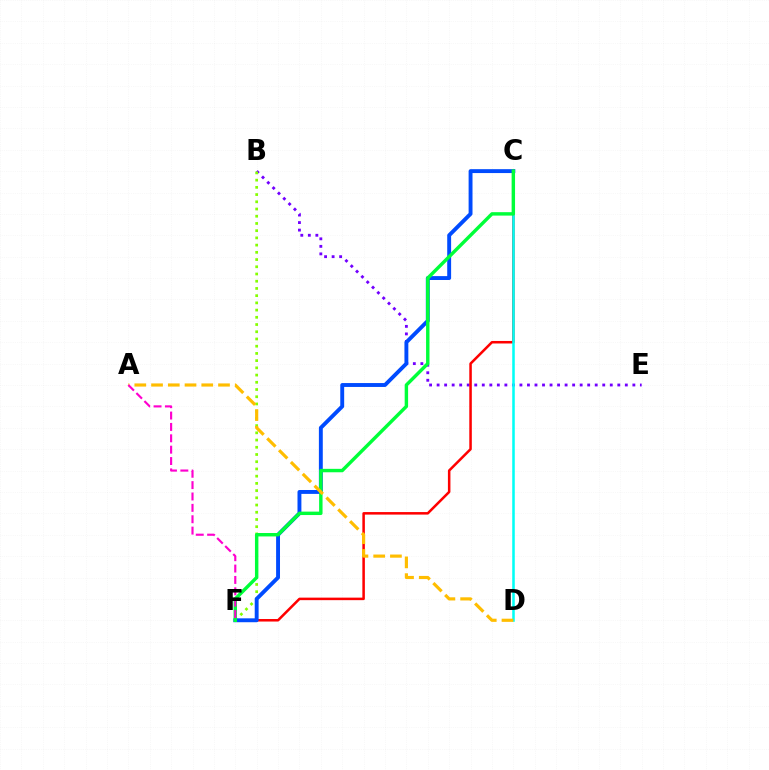{('B', 'E'): [{'color': '#7200ff', 'line_style': 'dotted', 'thickness': 2.05}], ('C', 'F'): [{'color': '#ff0000', 'line_style': 'solid', 'thickness': 1.82}, {'color': '#004bff', 'line_style': 'solid', 'thickness': 2.8}, {'color': '#00ff39', 'line_style': 'solid', 'thickness': 2.47}], ('B', 'F'): [{'color': '#84ff00', 'line_style': 'dotted', 'thickness': 1.96}], ('C', 'D'): [{'color': '#00fff6', 'line_style': 'solid', 'thickness': 1.83}], ('A', 'D'): [{'color': '#ffbd00', 'line_style': 'dashed', 'thickness': 2.27}], ('A', 'F'): [{'color': '#ff00cf', 'line_style': 'dashed', 'thickness': 1.54}]}